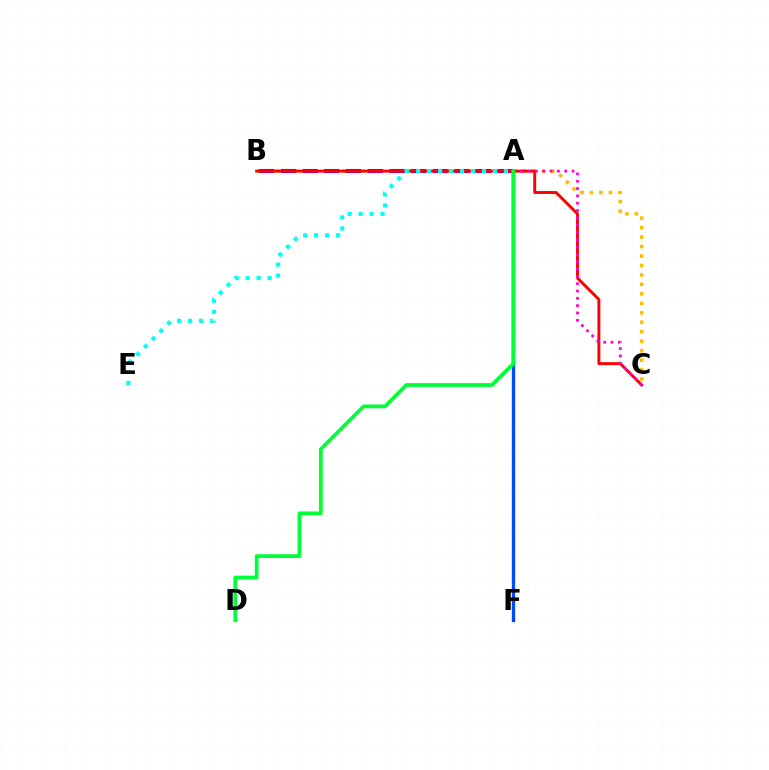{('A', 'C'): [{'color': '#ffbd00', 'line_style': 'dotted', 'thickness': 2.57}, {'color': '#ff00cf', 'line_style': 'dotted', 'thickness': 1.99}], ('A', 'B'): [{'color': '#84ff00', 'line_style': 'dotted', 'thickness': 2.57}, {'color': '#7200ff', 'line_style': 'dashed', 'thickness': 2.95}], ('B', 'C'): [{'color': '#ff0000', 'line_style': 'solid', 'thickness': 2.1}], ('A', 'E'): [{'color': '#00fff6', 'line_style': 'dotted', 'thickness': 2.98}], ('A', 'F'): [{'color': '#004bff', 'line_style': 'solid', 'thickness': 2.41}], ('A', 'D'): [{'color': '#00ff39', 'line_style': 'solid', 'thickness': 2.7}]}